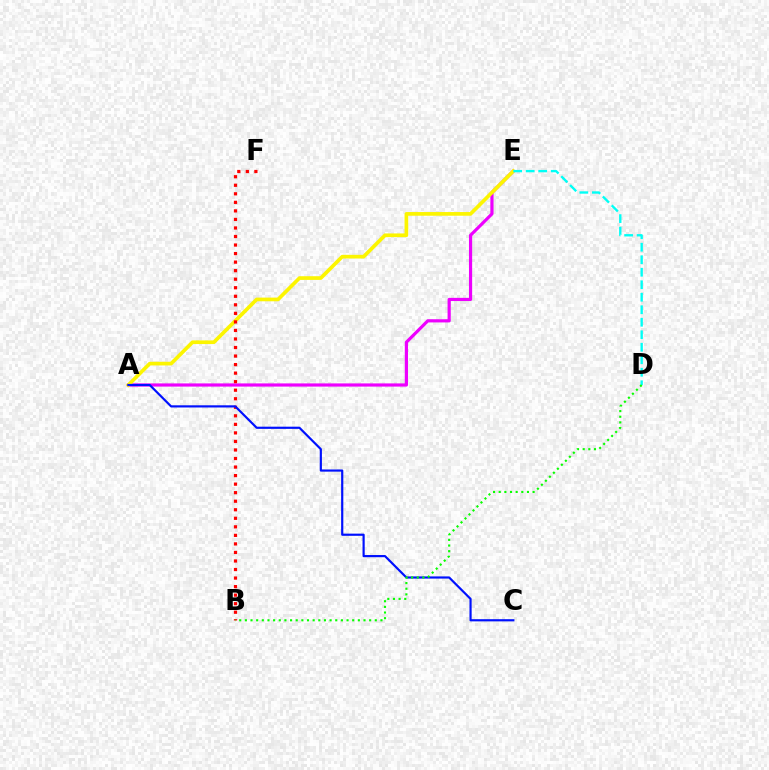{('A', 'E'): [{'color': '#ee00ff', 'line_style': 'solid', 'thickness': 2.29}, {'color': '#fcf500', 'line_style': 'solid', 'thickness': 2.65}], ('B', 'F'): [{'color': '#ff0000', 'line_style': 'dotted', 'thickness': 2.32}], ('A', 'C'): [{'color': '#0010ff', 'line_style': 'solid', 'thickness': 1.57}], ('D', 'E'): [{'color': '#00fff6', 'line_style': 'dashed', 'thickness': 1.7}], ('B', 'D'): [{'color': '#08ff00', 'line_style': 'dotted', 'thickness': 1.53}]}